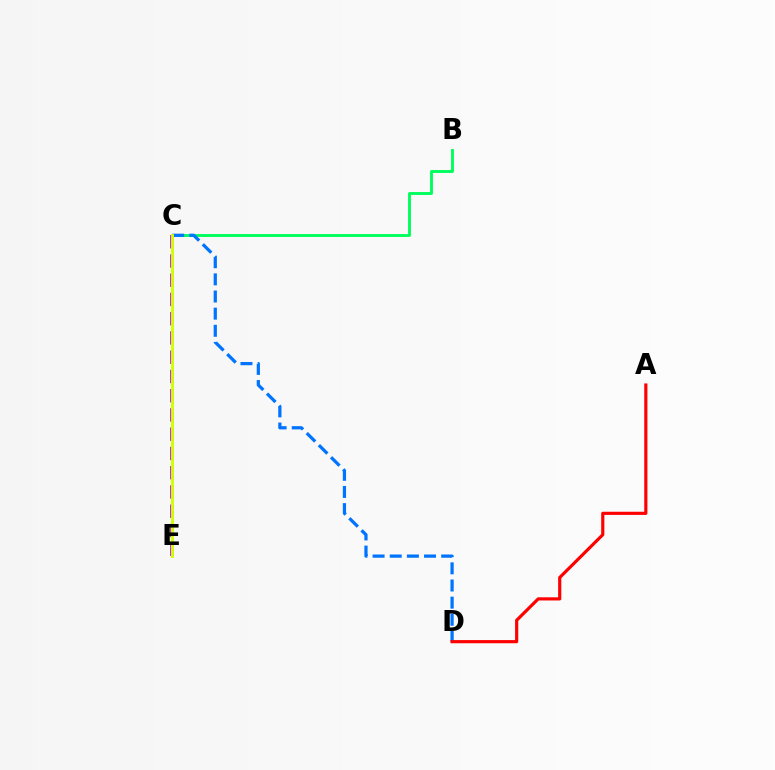{('B', 'C'): [{'color': '#00ff5c', 'line_style': 'solid', 'thickness': 2.09}], ('C', 'D'): [{'color': '#0074ff', 'line_style': 'dashed', 'thickness': 2.33}], ('C', 'E'): [{'color': '#b900ff', 'line_style': 'dashed', 'thickness': 2.62}, {'color': '#d1ff00', 'line_style': 'solid', 'thickness': 2.1}], ('A', 'D'): [{'color': '#ff0000', 'line_style': 'solid', 'thickness': 2.28}]}